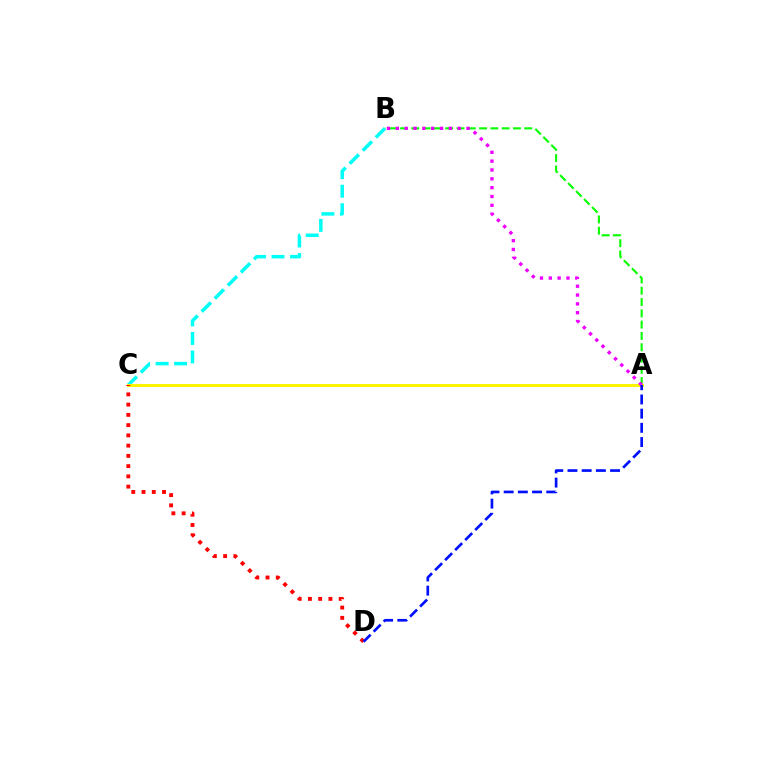{('A', 'B'): [{'color': '#08ff00', 'line_style': 'dashed', 'thickness': 1.53}, {'color': '#ee00ff', 'line_style': 'dotted', 'thickness': 2.4}], ('B', 'C'): [{'color': '#00fff6', 'line_style': 'dashed', 'thickness': 2.52}], ('A', 'C'): [{'color': '#fcf500', 'line_style': 'solid', 'thickness': 2.13}], ('C', 'D'): [{'color': '#ff0000', 'line_style': 'dotted', 'thickness': 2.79}], ('A', 'D'): [{'color': '#0010ff', 'line_style': 'dashed', 'thickness': 1.93}]}